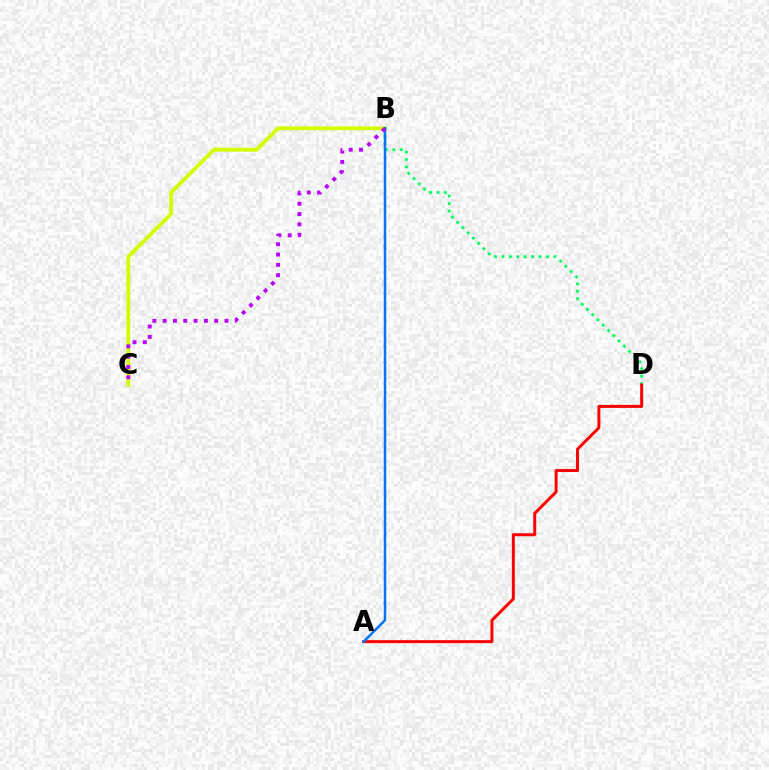{('B', 'C'): [{'color': '#d1ff00', 'line_style': 'solid', 'thickness': 2.77}, {'color': '#b900ff', 'line_style': 'dotted', 'thickness': 2.8}], ('B', 'D'): [{'color': '#00ff5c', 'line_style': 'dotted', 'thickness': 2.02}], ('A', 'D'): [{'color': '#ff0000', 'line_style': 'solid', 'thickness': 2.14}], ('A', 'B'): [{'color': '#0074ff', 'line_style': 'solid', 'thickness': 1.78}]}